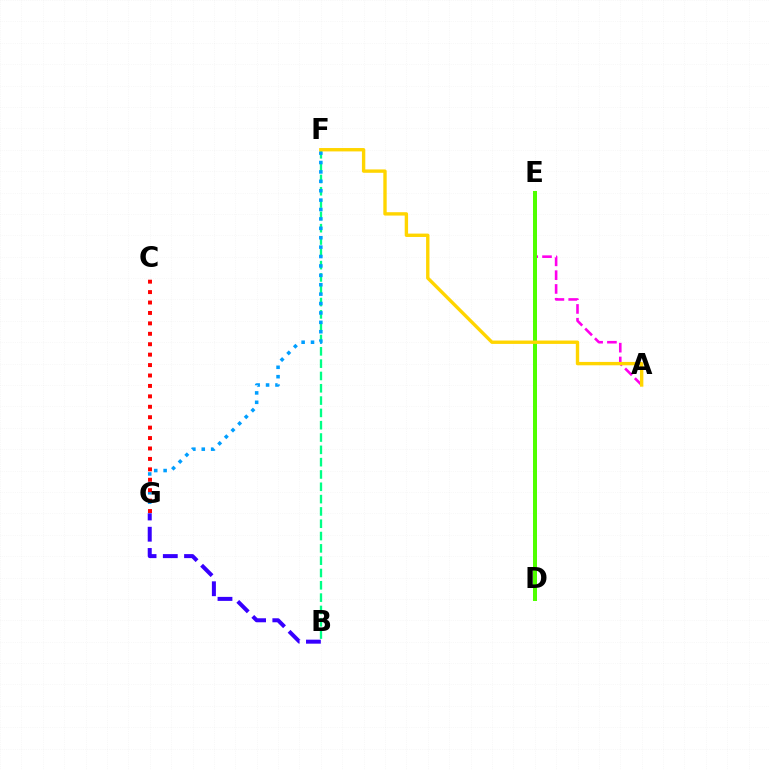{('B', 'F'): [{'color': '#00ff86', 'line_style': 'dashed', 'thickness': 1.67}], ('F', 'G'): [{'color': '#009eff', 'line_style': 'dotted', 'thickness': 2.55}], ('C', 'G'): [{'color': '#ff0000', 'line_style': 'dotted', 'thickness': 2.83}], ('A', 'E'): [{'color': '#ff00ed', 'line_style': 'dashed', 'thickness': 1.87}], ('D', 'E'): [{'color': '#4fff00', 'line_style': 'solid', 'thickness': 2.89}], ('B', 'G'): [{'color': '#3700ff', 'line_style': 'dashed', 'thickness': 2.88}], ('A', 'F'): [{'color': '#ffd500', 'line_style': 'solid', 'thickness': 2.43}]}